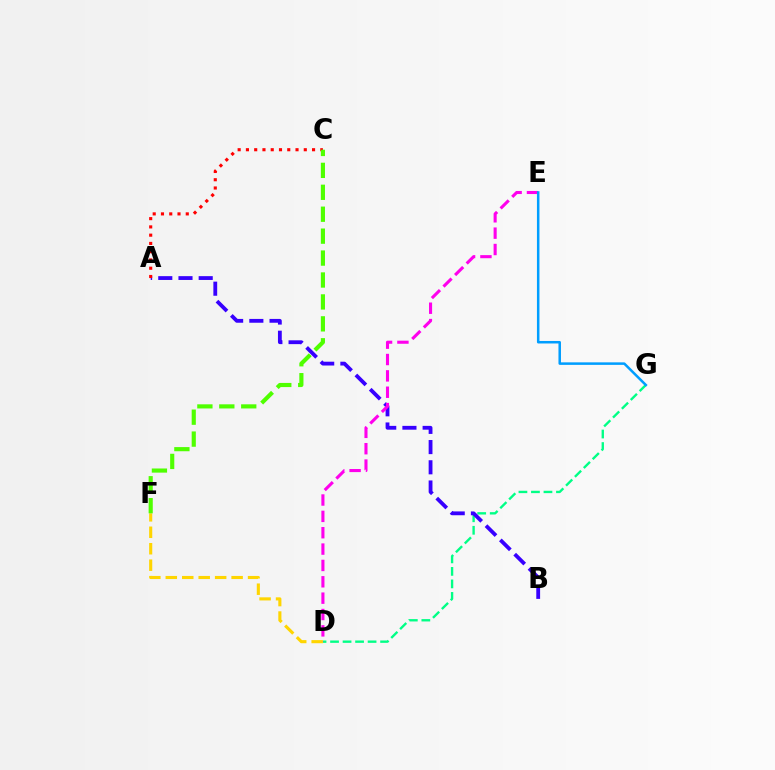{('D', 'G'): [{'color': '#00ff86', 'line_style': 'dashed', 'thickness': 1.7}], ('A', 'B'): [{'color': '#3700ff', 'line_style': 'dashed', 'thickness': 2.75}], ('A', 'C'): [{'color': '#ff0000', 'line_style': 'dotted', 'thickness': 2.25}], ('D', 'F'): [{'color': '#ffd500', 'line_style': 'dashed', 'thickness': 2.24}], ('D', 'E'): [{'color': '#ff00ed', 'line_style': 'dashed', 'thickness': 2.22}], ('C', 'F'): [{'color': '#4fff00', 'line_style': 'dashed', 'thickness': 2.98}], ('E', 'G'): [{'color': '#009eff', 'line_style': 'solid', 'thickness': 1.81}]}